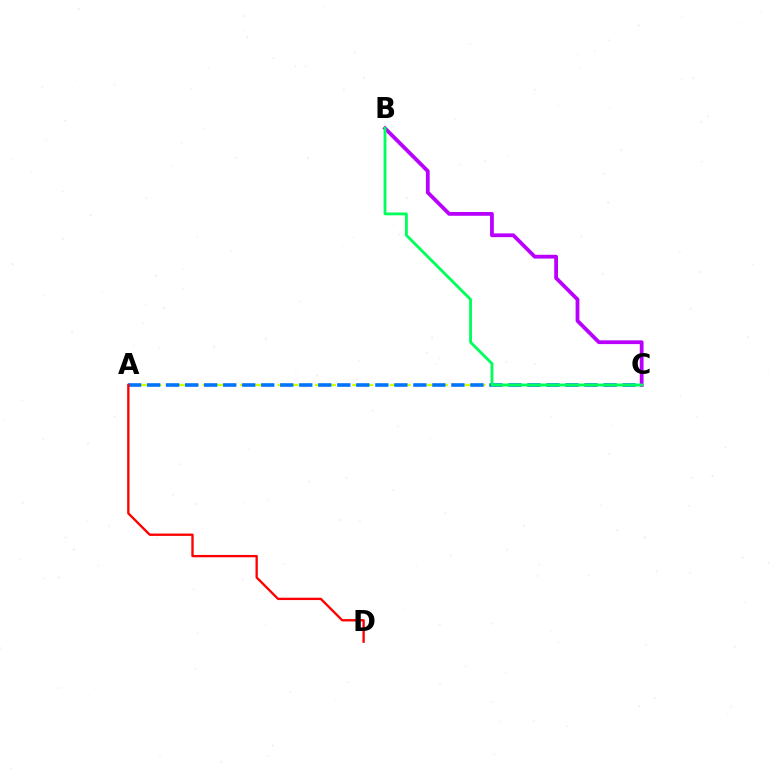{('A', 'C'): [{'color': '#d1ff00', 'line_style': 'dashed', 'thickness': 1.69}, {'color': '#0074ff', 'line_style': 'dashed', 'thickness': 2.58}], ('A', 'D'): [{'color': '#ff0000', 'line_style': 'solid', 'thickness': 1.69}], ('B', 'C'): [{'color': '#b900ff', 'line_style': 'solid', 'thickness': 2.72}, {'color': '#00ff5c', 'line_style': 'solid', 'thickness': 2.04}]}